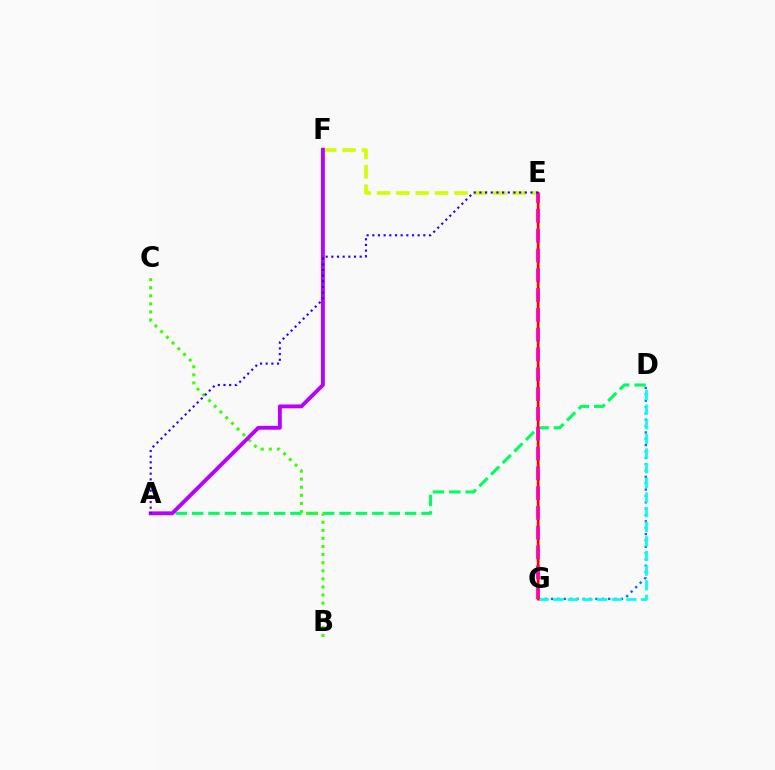{('A', 'D'): [{'color': '#00ff5c', 'line_style': 'dashed', 'thickness': 2.23}], ('E', 'F'): [{'color': '#d1ff00', 'line_style': 'dashed', 'thickness': 2.63}], ('D', 'G'): [{'color': '#0074ff', 'line_style': 'dotted', 'thickness': 1.73}, {'color': '#00fff6', 'line_style': 'dashed', 'thickness': 1.99}], ('E', 'G'): [{'color': '#ff9400', 'line_style': 'solid', 'thickness': 1.92}, {'color': '#ff0000', 'line_style': 'solid', 'thickness': 1.65}, {'color': '#ff00ac', 'line_style': 'dashed', 'thickness': 2.69}], ('B', 'C'): [{'color': '#3dff00', 'line_style': 'dotted', 'thickness': 2.2}], ('A', 'F'): [{'color': '#b900ff', 'line_style': 'solid', 'thickness': 2.77}], ('A', 'E'): [{'color': '#2500ff', 'line_style': 'dotted', 'thickness': 1.54}]}